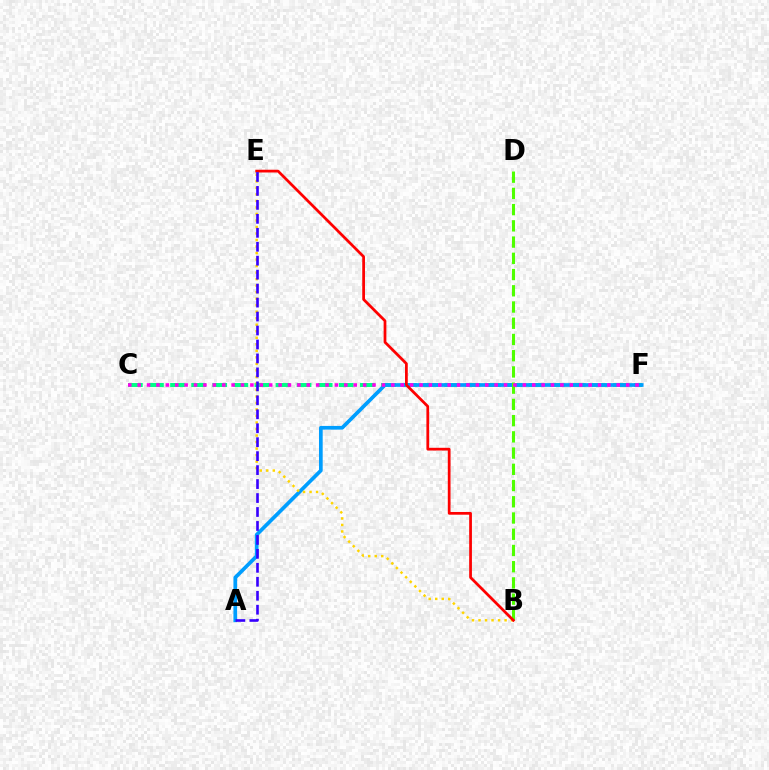{('C', 'F'): [{'color': '#00ff86', 'line_style': 'dashed', 'thickness': 2.86}, {'color': '#ff00ed', 'line_style': 'dotted', 'thickness': 2.55}], ('A', 'F'): [{'color': '#009eff', 'line_style': 'solid', 'thickness': 2.66}], ('B', 'D'): [{'color': '#4fff00', 'line_style': 'dashed', 'thickness': 2.2}], ('B', 'E'): [{'color': '#ffd500', 'line_style': 'dotted', 'thickness': 1.77}, {'color': '#ff0000', 'line_style': 'solid', 'thickness': 1.98}], ('A', 'E'): [{'color': '#3700ff', 'line_style': 'dashed', 'thickness': 1.9}]}